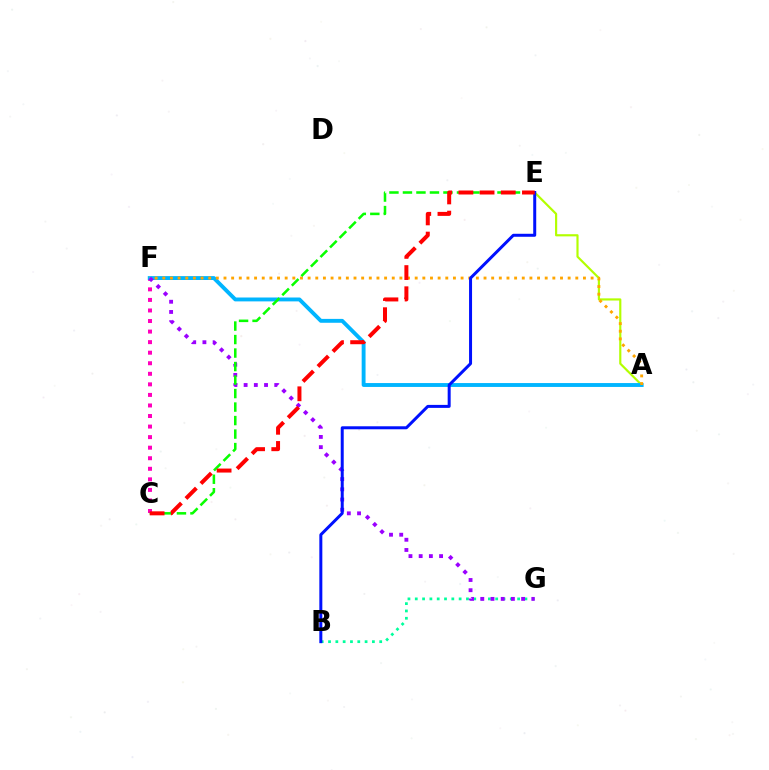{('B', 'G'): [{'color': '#00ff9d', 'line_style': 'dotted', 'thickness': 1.99}], ('A', 'E'): [{'color': '#b3ff00', 'line_style': 'solid', 'thickness': 1.56}], ('C', 'F'): [{'color': '#ff00bd', 'line_style': 'dotted', 'thickness': 2.87}], ('A', 'F'): [{'color': '#00b5ff', 'line_style': 'solid', 'thickness': 2.8}, {'color': '#ffa500', 'line_style': 'dotted', 'thickness': 2.08}], ('F', 'G'): [{'color': '#9b00ff', 'line_style': 'dotted', 'thickness': 2.77}], ('C', 'E'): [{'color': '#08ff00', 'line_style': 'dashed', 'thickness': 1.83}, {'color': '#ff0000', 'line_style': 'dashed', 'thickness': 2.88}], ('B', 'E'): [{'color': '#0010ff', 'line_style': 'solid', 'thickness': 2.15}]}